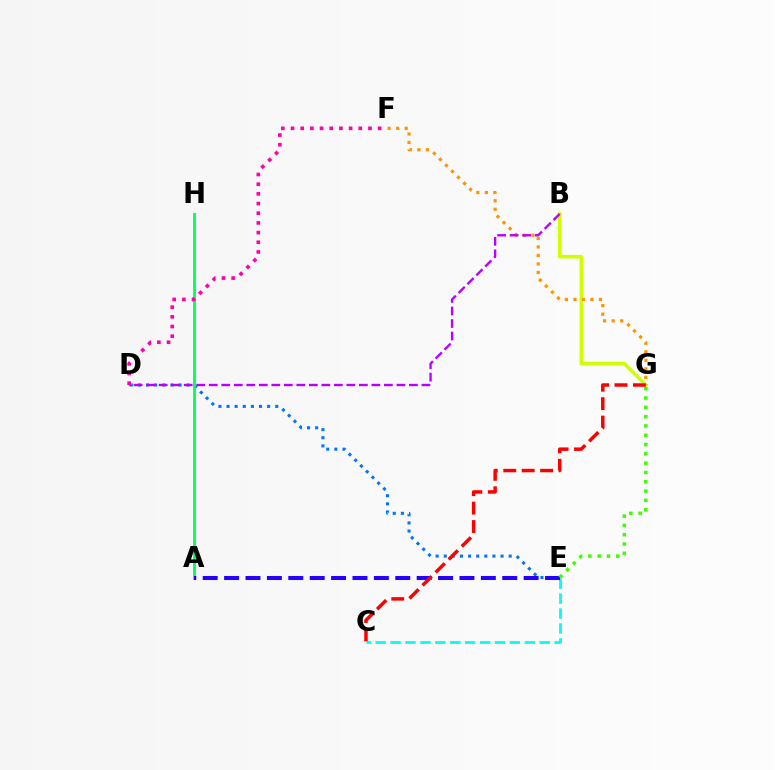{('D', 'E'): [{'color': '#0074ff', 'line_style': 'dotted', 'thickness': 2.21}], ('A', 'H'): [{'color': '#00ff5c', 'line_style': 'solid', 'thickness': 2.04}], ('B', 'G'): [{'color': '#d1ff00', 'line_style': 'solid', 'thickness': 2.56}], ('C', 'E'): [{'color': '#00fff6', 'line_style': 'dashed', 'thickness': 2.03}], ('A', 'E'): [{'color': '#2500ff', 'line_style': 'dashed', 'thickness': 2.91}], ('D', 'F'): [{'color': '#ff00ac', 'line_style': 'dotted', 'thickness': 2.63}], ('F', 'G'): [{'color': '#ff9400', 'line_style': 'dotted', 'thickness': 2.31}], ('B', 'D'): [{'color': '#b900ff', 'line_style': 'dashed', 'thickness': 1.7}], ('E', 'G'): [{'color': '#3dff00', 'line_style': 'dotted', 'thickness': 2.53}], ('C', 'G'): [{'color': '#ff0000', 'line_style': 'dashed', 'thickness': 2.5}]}